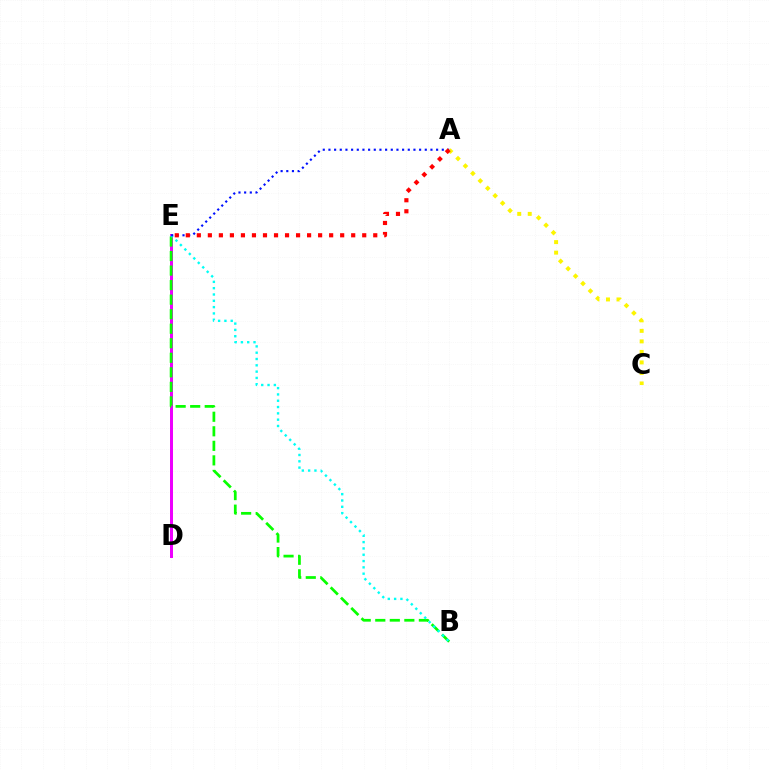{('D', 'E'): [{'color': '#ee00ff', 'line_style': 'solid', 'thickness': 2.15}], ('B', 'E'): [{'color': '#08ff00', 'line_style': 'dashed', 'thickness': 1.97}, {'color': '#00fff6', 'line_style': 'dotted', 'thickness': 1.71}], ('A', 'E'): [{'color': '#0010ff', 'line_style': 'dotted', 'thickness': 1.54}, {'color': '#ff0000', 'line_style': 'dotted', 'thickness': 3.0}], ('A', 'C'): [{'color': '#fcf500', 'line_style': 'dotted', 'thickness': 2.86}]}